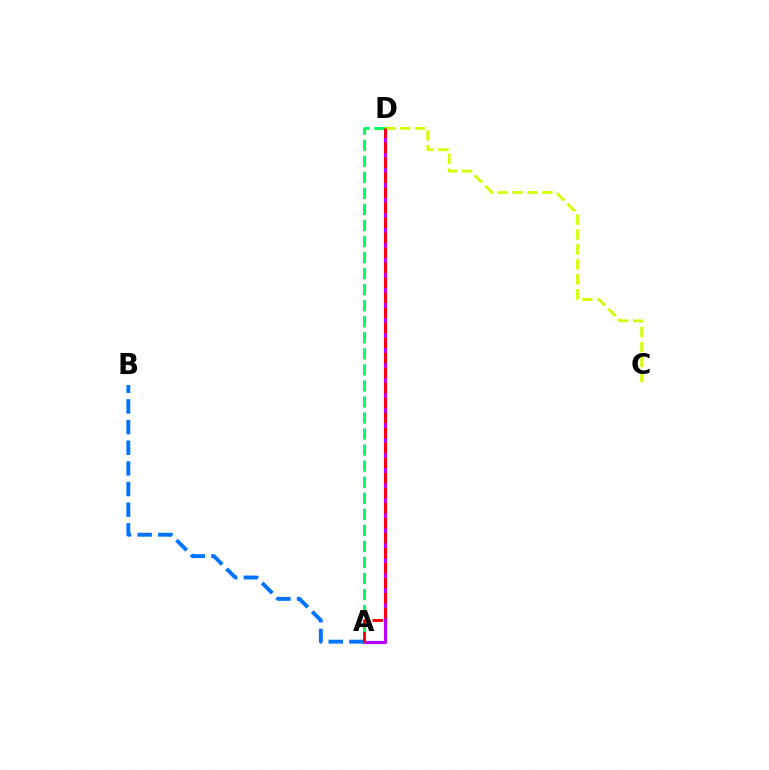{('A', 'D'): [{'color': '#b900ff', 'line_style': 'solid', 'thickness': 2.25}, {'color': '#00ff5c', 'line_style': 'dashed', 'thickness': 2.18}, {'color': '#ff0000', 'line_style': 'dashed', 'thickness': 2.04}], ('A', 'B'): [{'color': '#0074ff', 'line_style': 'dashed', 'thickness': 2.81}], ('C', 'D'): [{'color': '#d1ff00', 'line_style': 'dashed', 'thickness': 2.03}]}